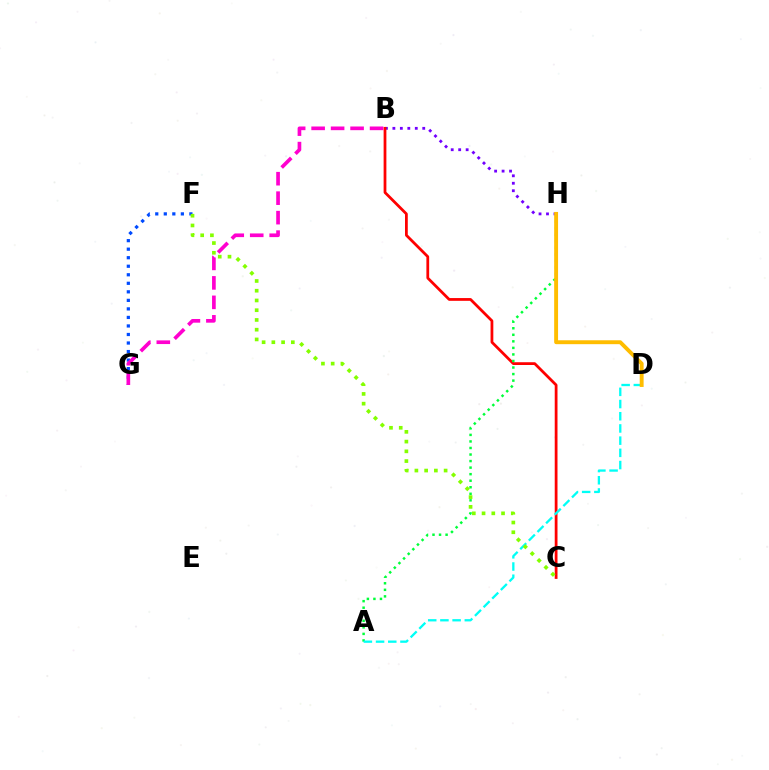{('F', 'G'): [{'color': '#004bff', 'line_style': 'dotted', 'thickness': 2.32}], ('B', 'H'): [{'color': '#7200ff', 'line_style': 'dotted', 'thickness': 2.03}], ('B', 'G'): [{'color': '#ff00cf', 'line_style': 'dashed', 'thickness': 2.65}], ('B', 'C'): [{'color': '#ff0000', 'line_style': 'solid', 'thickness': 1.99}], ('A', 'H'): [{'color': '#00ff39', 'line_style': 'dotted', 'thickness': 1.78}], ('A', 'D'): [{'color': '#00fff6', 'line_style': 'dashed', 'thickness': 1.66}], ('C', 'F'): [{'color': '#84ff00', 'line_style': 'dotted', 'thickness': 2.65}], ('D', 'H'): [{'color': '#ffbd00', 'line_style': 'solid', 'thickness': 2.8}]}